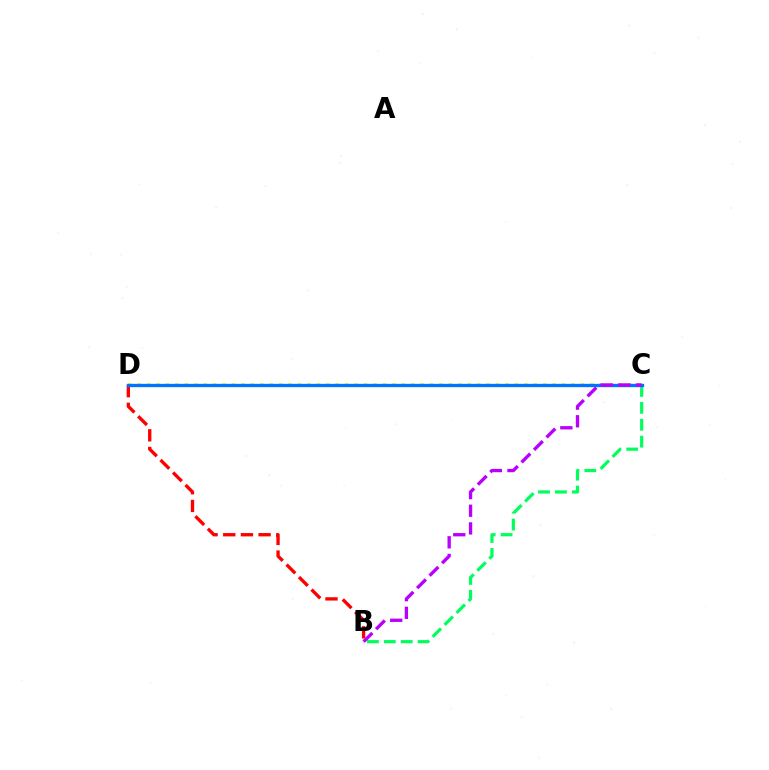{('C', 'D'): [{'color': '#d1ff00', 'line_style': 'dotted', 'thickness': 2.56}, {'color': '#0074ff', 'line_style': 'solid', 'thickness': 2.39}], ('B', 'C'): [{'color': '#00ff5c', 'line_style': 'dashed', 'thickness': 2.3}, {'color': '#b900ff', 'line_style': 'dashed', 'thickness': 2.4}], ('B', 'D'): [{'color': '#ff0000', 'line_style': 'dashed', 'thickness': 2.4}]}